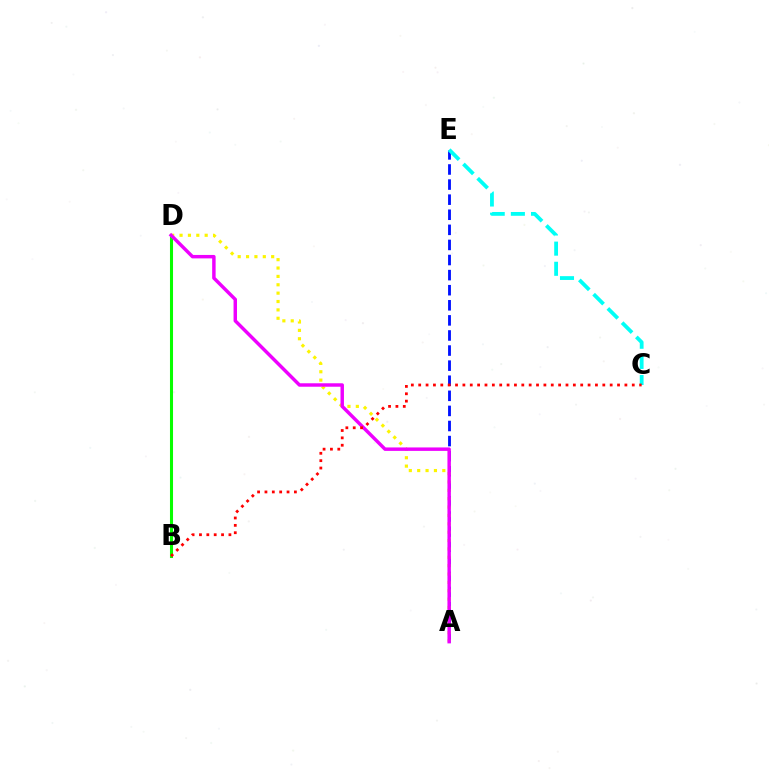{('A', 'E'): [{'color': '#0010ff', 'line_style': 'dashed', 'thickness': 2.05}], ('B', 'D'): [{'color': '#08ff00', 'line_style': 'solid', 'thickness': 2.2}], ('C', 'E'): [{'color': '#00fff6', 'line_style': 'dashed', 'thickness': 2.74}], ('A', 'D'): [{'color': '#fcf500', 'line_style': 'dotted', 'thickness': 2.27}, {'color': '#ee00ff', 'line_style': 'solid', 'thickness': 2.48}], ('B', 'C'): [{'color': '#ff0000', 'line_style': 'dotted', 'thickness': 2.0}]}